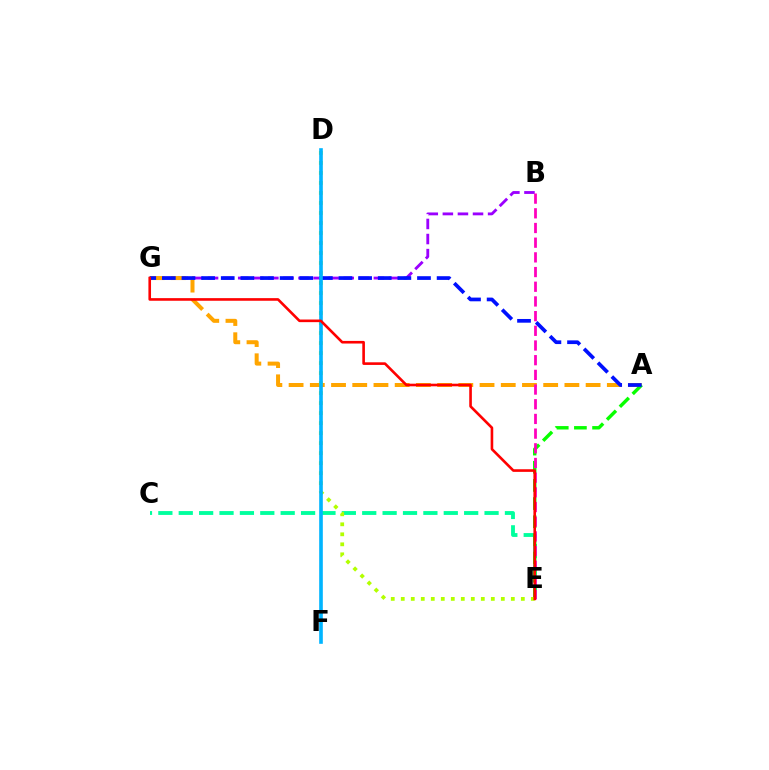{('C', 'E'): [{'color': '#00ff9d', 'line_style': 'dashed', 'thickness': 2.77}], ('B', 'G'): [{'color': '#9b00ff', 'line_style': 'dashed', 'thickness': 2.05}], ('A', 'G'): [{'color': '#ffa500', 'line_style': 'dashed', 'thickness': 2.88}, {'color': '#0010ff', 'line_style': 'dashed', 'thickness': 2.67}], ('A', 'E'): [{'color': '#08ff00', 'line_style': 'dashed', 'thickness': 2.47}], ('D', 'E'): [{'color': '#b3ff00', 'line_style': 'dotted', 'thickness': 2.72}], ('D', 'F'): [{'color': '#00b5ff', 'line_style': 'solid', 'thickness': 2.61}], ('B', 'E'): [{'color': '#ff00bd', 'line_style': 'dashed', 'thickness': 2.0}], ('E', 'G'): [{'color': '#ff0000', 'line_style': 'solid', 'thickness': 1.89}]}